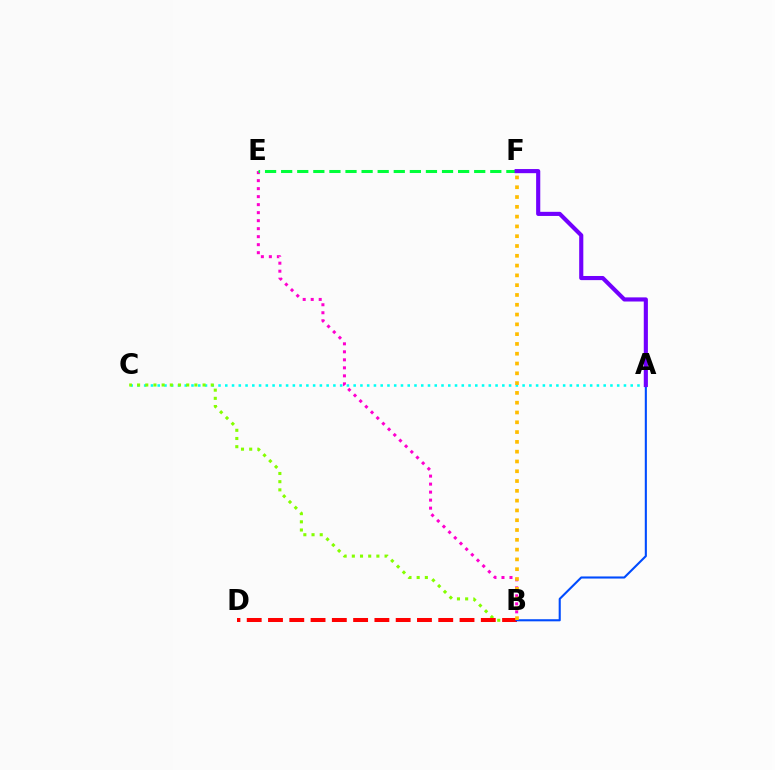{('B', 'E'): [{'color': '#ff00cf', 'line_style': 'dotted', 'thickness': 2.18}], ('A', 'C'): [{'color': '#00fff6', 'line_style': 'dotted', 'thickness': 1.84}], ('B', 'C'): [{'color': '#84ff00', 'line_style': 'dotted', 'thickness': 2.22}], ('E', 'F'): [{'color': '#00ff39', 'line_style': 'dashed', 'thickness': 2.19}], ('B', 'D'): [{'color': '#ff0000', 'line_style': 'dashed', 'thickness': 2.89}], ('A', 'B'): [{'color': '#004bff', 'line_style': 'solid', 'thickness': 1.51}], ('A', 'F'): [{'color': '#7200ff', 'line_style': 'solid', 'thickness': 2.97}], ('B', 'F'): [{'color': '#ffbd00', 'line_style': 'dotted', 'thickness': 2.66}]}